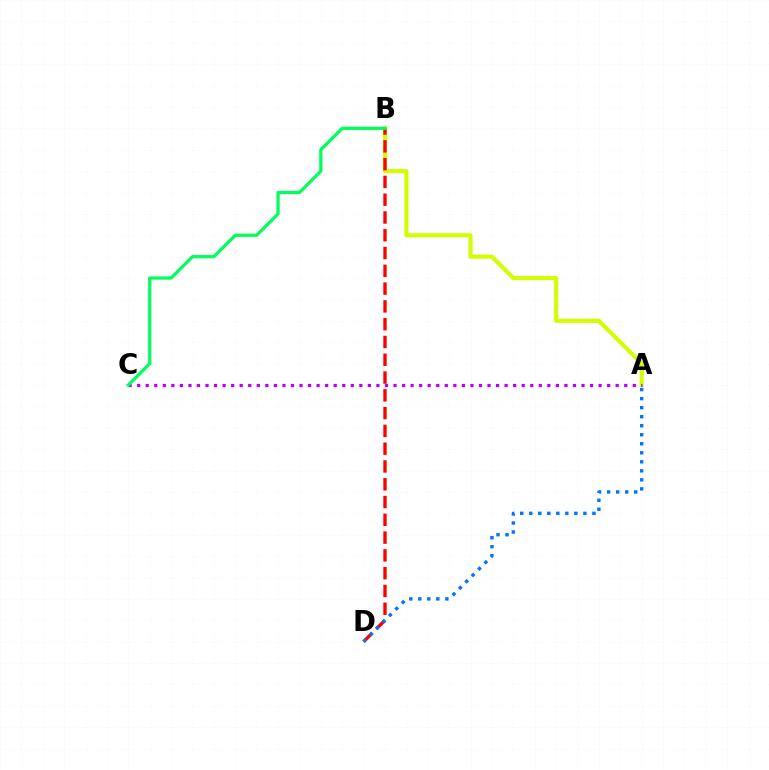{('A', 'B'): [{'color': '#d1ff00', 'line_style': 'solid', 'thickness': 2.97}], ('B', 'D'): [{'color': '#ff0000', 'line_style': 'dashed', 'thickness': 2.42}], ('A', 'D'): [{'color': '#0074ff', 'line_style': 'dotted', 'thickness': 2.45}], ('A', 'C'): [{'color': '#b900ff', 'line_style': 'dotted', 'thickness': 2.32}], ('B', 'C'): [{'color': '#00ff5c', 'line_style': 'solid', 'thickness': 2.33}]}